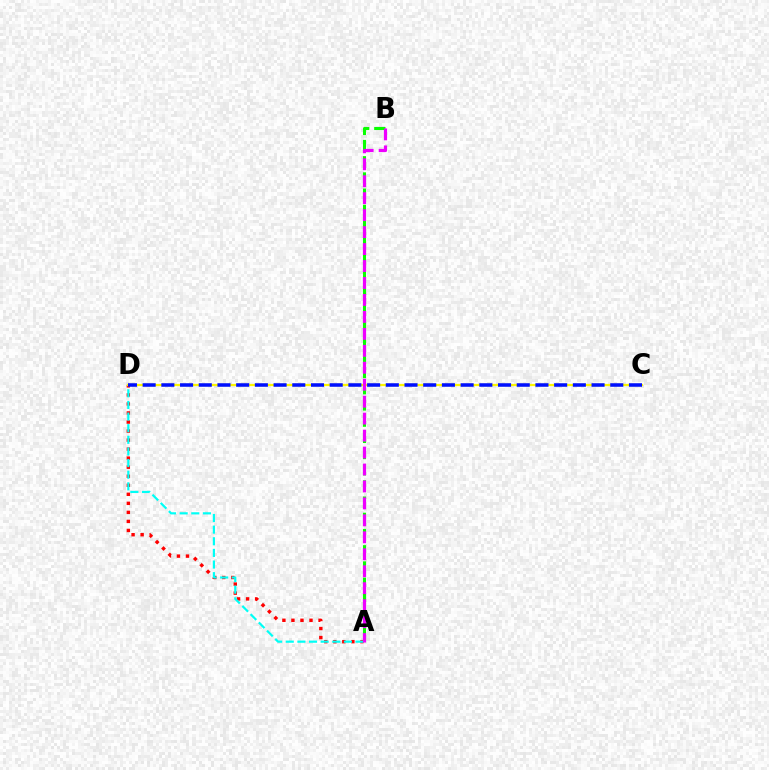{('A', 'D'): [{'color': '#ff0000', 'line_style': 'dotted', 'thickness': 2.45}, {'color': '#00fff6', 'line_style': 'dashed', 'thickness': 1.58}], ('A', 'B'): [{'color': '#08ff00', 'line_style': 'dashed', 'thickness': 2.2}, {'color': '#ee00ff', 'line_style': 'dashed', 'thickness': 2.3}], ('C', 'D'): [{'color': '#fcf500', 'line_style': 'solid', 'thickness': 1.61}, {'color': '#0010ff', 'line_style': 'dashed', 'thickness': 2.54}]}